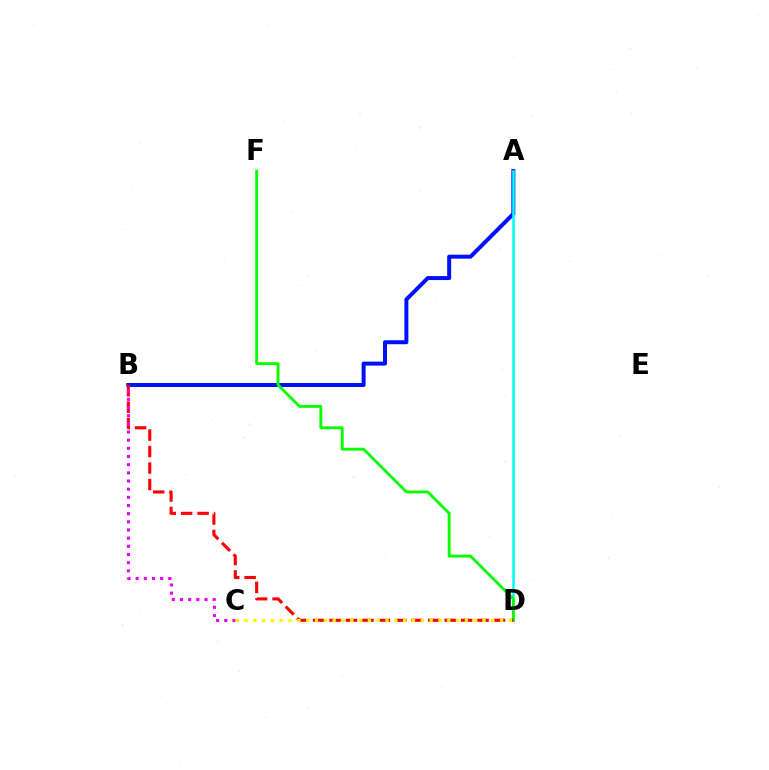{('A', 'B'): [{'color': '#0010ff', 'line_style': 'solid', 'thickness': 2.87}], ('A', 'D'): [{'color': '#00fff6', 'line_style': 'solid', 'thickness': 1.82}], ('D', 'F'): [{'color': '#08ff00', 'line_style': 'solid', 'thickness': 2.07}], ('B', 'D'): [{'color': '#ff0000', 'line_style': 'dashed', 'thickness': 2.23}], ('B', 'C'): [{'color': '#ee00ff', 'line_style': 'dotted', 'thickness': 2.22}], ('C', 'D'): [{'color': '#fcf500', 'line_style': 'dotted', 'thickness': 2.4}]}